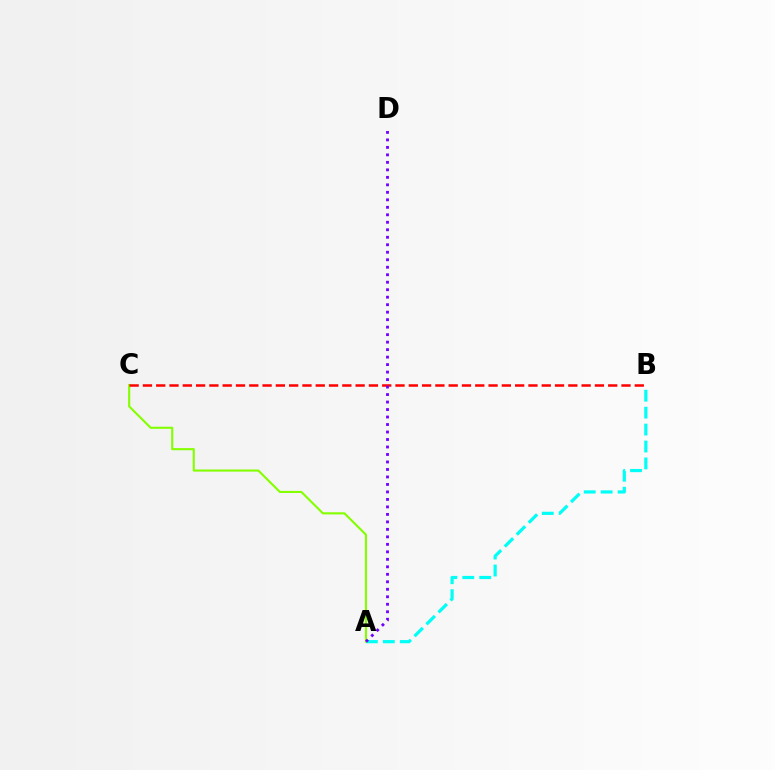{('A', 'B'): [{'color': '#00fff6', 'line_style': 'dashed', 'thickness': 2.3}], ('A', 'C'): [{'color': '#84ff00', 'line_style': 'solid', 'thickness': 1.52}], ('B', 'C'): [{'color': '#ff0000', 'line_style': 'dashed', 'thickness': 1.81}], ('A', 'D'): [{'color': '#7200ff', 'line_style': 'dotted', 'thickness': 2.03}]}